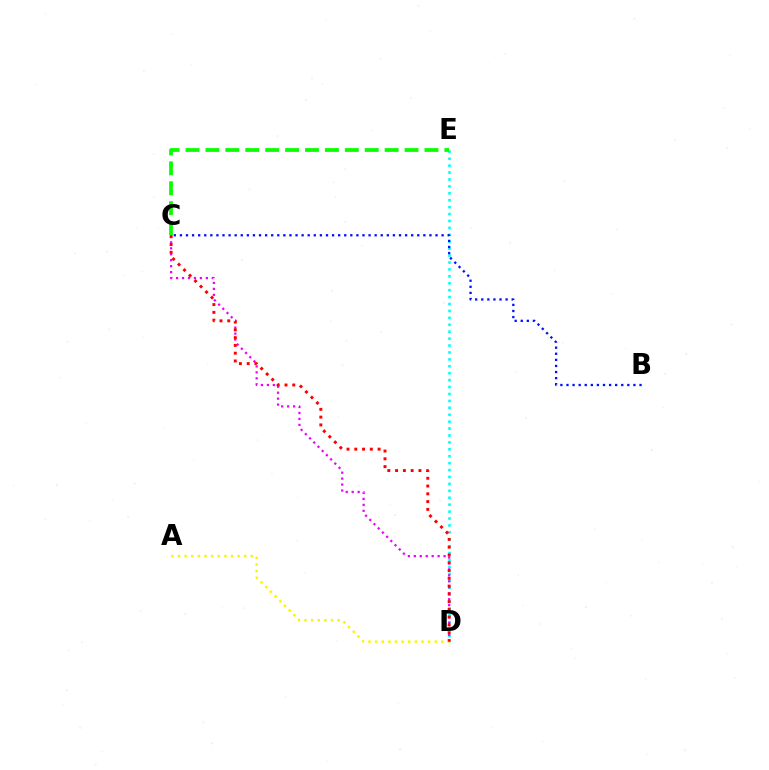{('D', 'E'): [{'color': '#00fff6', 'line_style': 'dotted', 'thickness': 1.88}], ('B', 'C'): [{'color': '#0010ff', 'line_style': 'dotted', 'thickness': 1.65}], ('C', 'D'): [{'color': '#ee00ff', 'line_style': 'dotted', 'thickness': 1.62}, {'color': '#ff0000', 'line_style': 'dotted', 'thickness': 2.11}], ('C', 'E'): [{'color': '#08ff00', 'line_style': 'dashed', 'thickness': 2.71}], ('A', 'D'): [{'color': '#fcf500', 'line_style': 'dotted', 'thickness': 1.8}]}